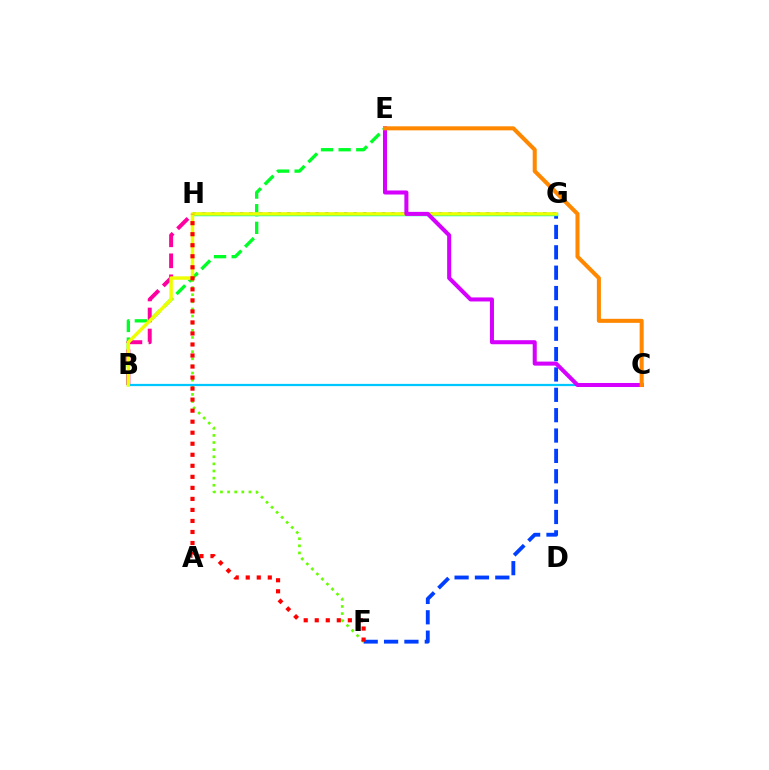{('F', 'G'): [{'color': '#003fff', 'line_style': 'dashed', 'thickness': 2.77}], ('B', 'E'): [{'color': '#00ff27', 'line_style': 'dashed', 'thickness': 2.4}], ('G', 'H'): [{'color': '#4f00ff', 'line_style': 'dotted', 'thickness': 2.57}, {'color': '#00ffaf', 'line_style': 'solid', 'thickness': 2.5}], ('F', 'H'): [{'color': '#66ff00', 'line_style': 'dotted', 'thickness': 1.93}, {'color': '#ff0000', 'line_style': 'dotted', 'thickness': 3.0}], ('B', 'H'): [{'color': '#ff00a0', 'line_style': 'dashed', 'thickness': 2.85}], ('B', 'C'): [{'color': '#00c7ff', 'line_style': 'solid', 'thickness': 1.62}], ('B', 'G'): [{'color': '#eeff00', 'line_style': 'solid', 'thickness': 2.46}], ('C', 'E'): [{'color': '#d600ff', 'line_style': 'solid', 'thickness': 2.91}, {'color': '#ff8800', 'line_style': 'solid', 'thickness': 2.91}]}